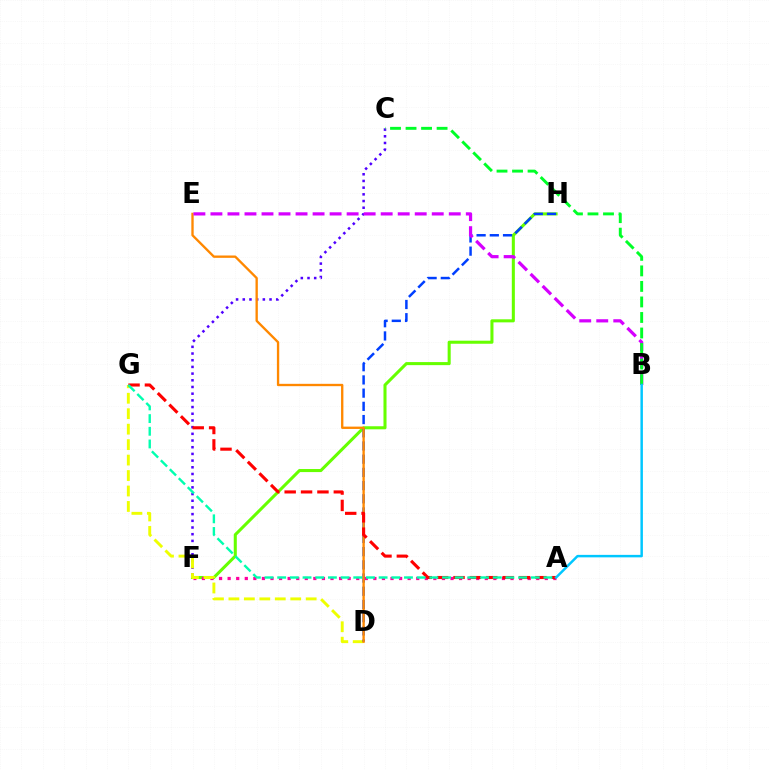{('C', 'F'): [{'color': '#4f00ff', 'line_style': 'dotted', 'thickness': 1.82}], ('F', 'H'): [{'color': '#66ff00', 'line_style': 'solid', 'thickness': 2.2}], ('A', 'F'): [{'color': '#ff00a0', 'line_style': 'dotted', 'thickness': 2.33}], ('D', 'G'): [{'color': '#eeff00', 'line_style': 'dashed', 'thickness': 2.1}], ('D', 'H'): [{'color': '#003fff', 'line_style': 'dashed', 'thickness': 1.79}], ('D', 'E'): [{'color': '#ff8800', 'line_style': 'solid', 'thickness': 1.68}], ('A', 'G'): [{'color': '#ff0000', 'line_style': 'dashed', 'thickness': 2.23}, {'color': '#00ffaf', 'line_style': 'dashed', 'thickness': 1.72}], ('B', 'E'): [{'color': '#d600ff', 'line_style': 'dashed', 'thickness': 2.31}], ('B', 'C'): [{'color': '#00ff27', 'line_style': 'dashed', 'thickness': 2.11}], ('A', 'B'): [{'color': '#00c7ff', 'line_style': 'solid', 'thickness': 1.78}]}